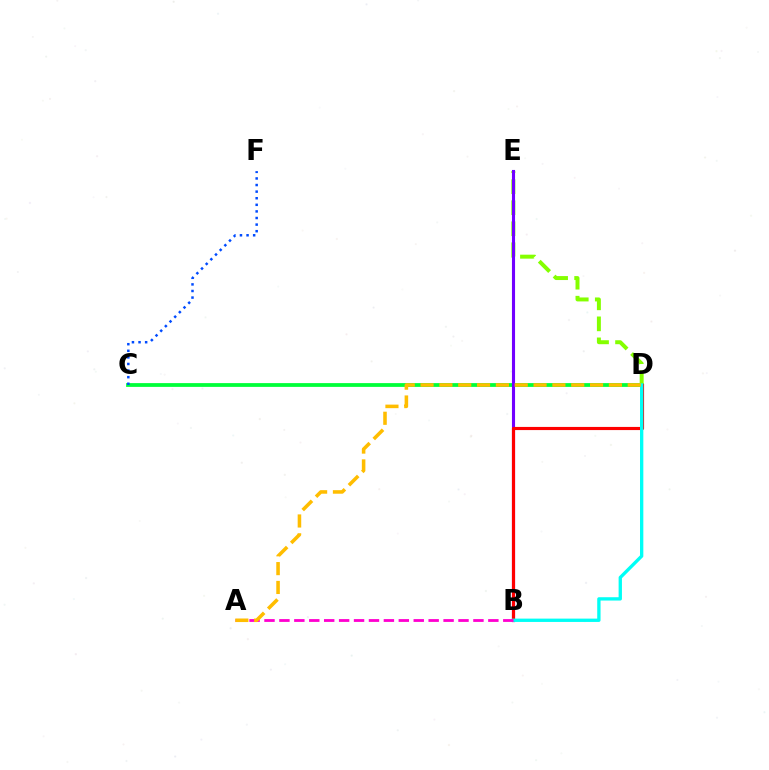{('C', 'D'): [{'color': '#00ff39', 'line_style': 'solid', 'thickness': 2.72}], ('C', 'F'): [{'color': '#004bff', 'line_style': 'dotted', 'thickness': 1.79}], ('D', 'E'): [{'color': '#84ff00', 'line_style': 'dashed', 'thickness': 2.86}], ('B', 'E'): [{'color': '#7200ff', 'line_style': 'solid', 'thickness': 2.23}], ('B', 'D'): [{'color': '#ff0000', 'line_style': 'solid', 'thickness': 2.27}, {'color': '#00fff6', 'line_style': 'solid', 'thickness': 2.4}], ('A', 'B'): [{'color': '#ff00cf', 'line_style': 'dashed', 'thickness': 2.03}], ('A', 'D'): [{'color': '#ffbd00', 'line_style': 'dashed', 'thickness': 2.56}]}